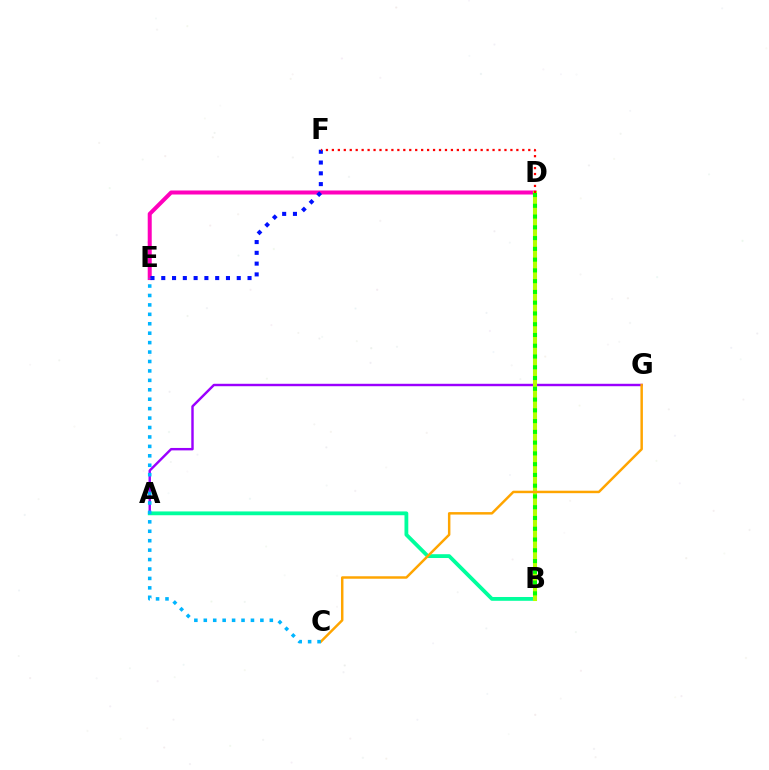{('A', 'G'): [{'color': '#9b00ff', 'line_style': 'solid', 'thickness': 1.75}], ('D', 'E'): [{'color': '#ff00bd', 'line_style': 'solid', 'thickness': 2.89}], ('A', 'B'): [{'color': '#00ff9d', 'line_style': 'solid', 'thickness': 2.74}], ('B', 'D'): [{'color': '#b3ff00', 'line_style': 'solid', 'thickness': 2.93}, {'color': '#08ff00', 'line_style': 'dotted', 'thickness': 2.92}], ('C', 'G'): [{'color': '#ffa500', 'line_style': 'solid', 'thickness': 1.78}], ('E', 'F'): [{'color': '#0010ff', 'line_style': 'dotted', 'thickness': 2.93}], ('D', 'F'): [{'color': '#ff0000', 'line_style': 'dotted', 'thickness': 1.62}], ('C', 'E'): [{'color': '#00b5ff', 'line_style': 'dotted', 'thickness': 2.56}]}